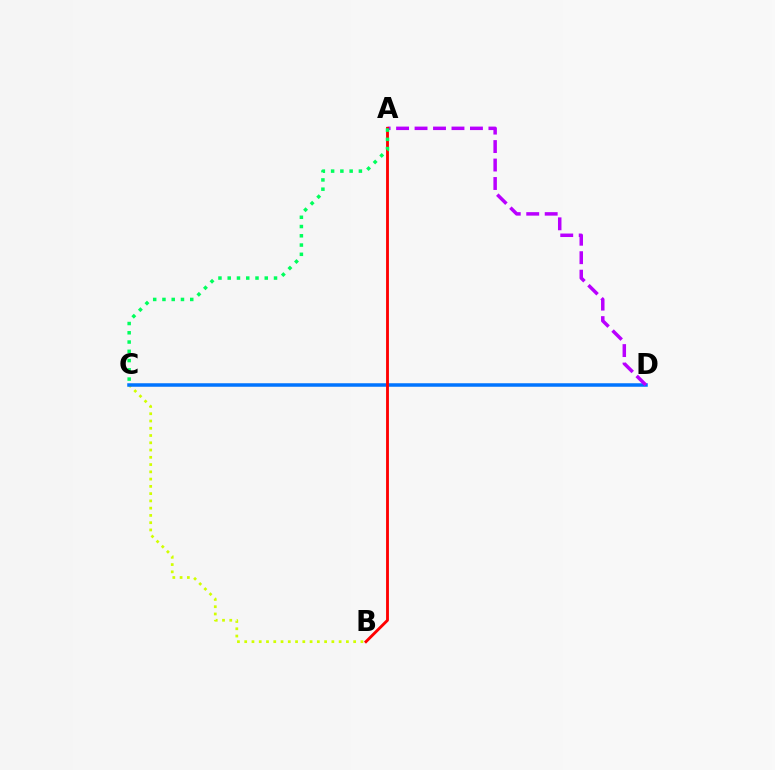{('B', 'C'): [{'color': '#d1ff00', 'line_style': 'dotted', 'thickness': 1.97}], ('C', 'D'): [{'color': '#0074ff', 'line_style': 'solid', 'thickness': 2.52}], ('A', 'D'): [{'color': '#b900ff', 'line_style': 'dashed', 'thickness': 2.51}], ('A', 'B'): [{'color': '#ff0000', 'line_style': 'solid', 'thickness': 2.06}], ('A', 'C'): [{'color': '#00ff5c', 'line_style': 'dotted', 'thickness': 2.52}]}